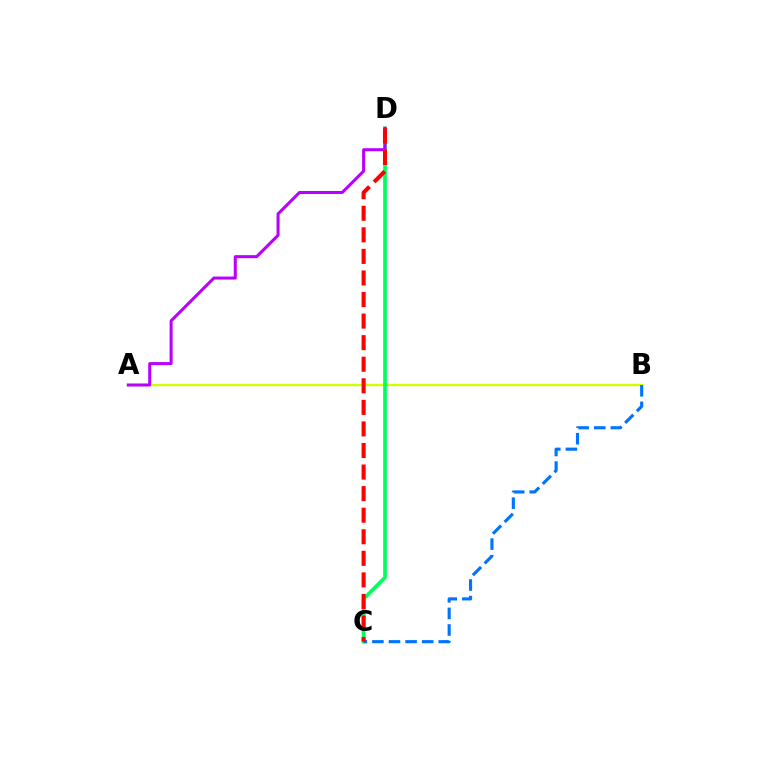{('A', 'B'): [{'color': '#d1ff00', 'line_style': 'solid', 'thickness': 1.67}], ('C', 'D'): [{'color': '#00ff5c', 'line_style': 'solid', 'thickness': 2.67}, {'color': '#ff0000', 'line_style': 'dashed', 'thickness': 2.93}], ('A', 'D'): [{'color': '#b900ff', 'line_style': 'solid', 'thickness': 2.18}], ('B', 'C'): [{'color': '#0074ff', 'line_style': 'dashed', 'thickness': 2.25}]}